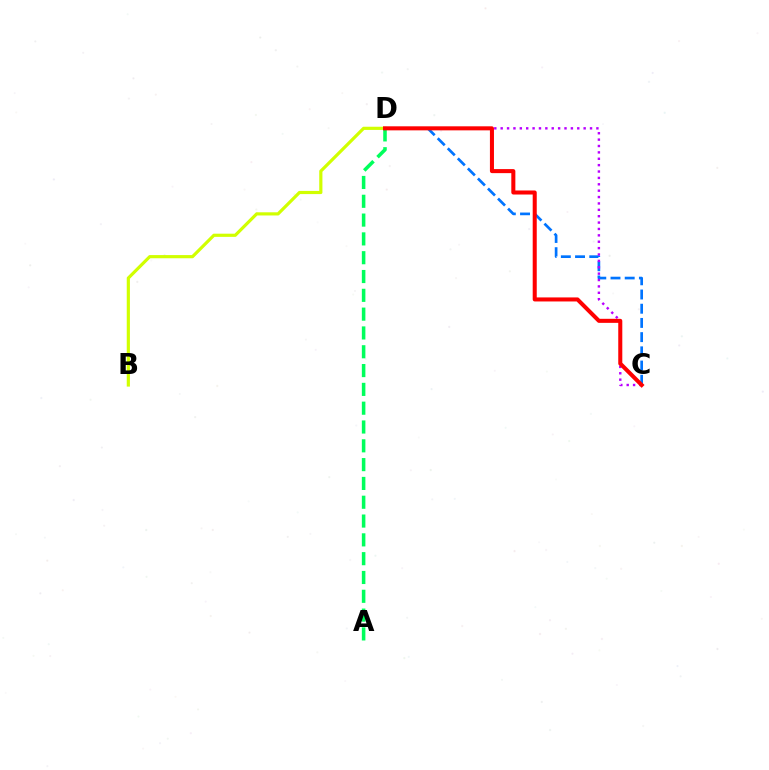{('C', 'D'): [{'color': '#0074ff', 'line_style': 'dashed', 'thickness': 1.93}, {'color': '#b900ff', 'line_style': 'dotted', 'thickness': 1.73}, {'color': '#ff0000', 'line_style': 'solid', 'thickness': 2.91}], ('B', 'D'): [{'color': '#d1ff00', 'line_style': 'solid', 'thickness': 2.29}], ('A', 'D'): [{'color': '#00ff5c', 'line_style': 'dashed', 'thickness': 2.56}]}